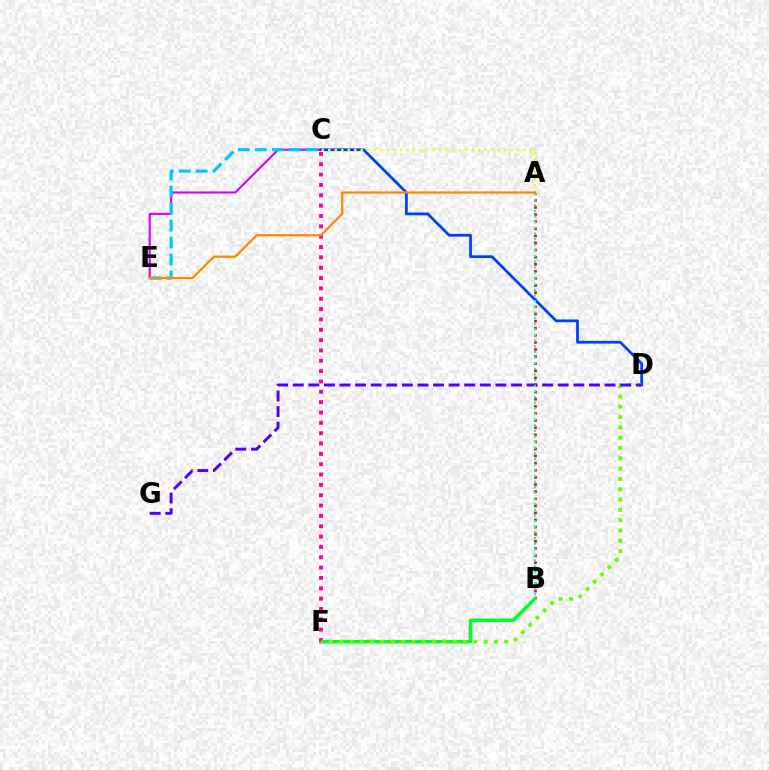{('A', 'B'): [{'color': '#ff0000', 'line_style': 'dotted', 'thickness': 1.93}, {'color': '#00ffaf', 'line_style': 'dotted', 'thickness': 1.53}], ('C', 'E'): [{'color': '#d600ff', 'line_style': 'solid', 'thickness': 1.52}, {'color': '#00c7ff', 'line_style': 'dashed', 'thickness': 2.31}], ('C', 'D'): [{'color': '#003fff', 'line_style': 'solid', 'thickness': 1.99}], ('B', 'F'): [{'color': '#00ff27', 'line_style': 'solid', 'thickness': 2.53}], ('C', 'F'): [{'color': '#ff00a0', 'line_style': 'dotted', 'thickness': 2.81}], ('D', 'F'): [{'color': '#66ff00', 'line_style': 'dotted', 'thickness': 2.8}], ('A', 'C'): [{'color': '#eeff00', 'line_style': 'dotted', 'thickness': 1.77}], ('D', 'G'): [{'color': '#4f00ff', 'line_style': 'dashed', 'thickness': 2.12}], ('A', 'E'): [{'color': '#ff8800', 'line_style': 'solid', 'thickness': 1.63}]}